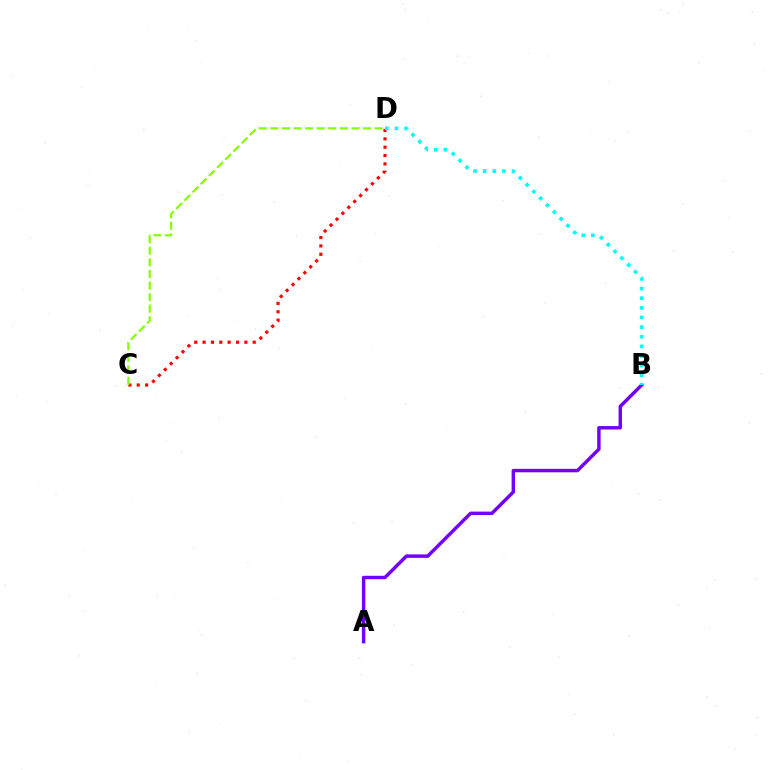{('A', 'B'): [{'color': '#7200ff', 'line_style': 'solid', 'thickness': 2.48}], ('C', 'D'): [{'color': '#ff0000', 'line_style': 'dotted', 'thickness': 2.27}, {'color': '#84ff00', 'line_style': 'dashed', 'thickness': 1.57}], ('B', 'D'): [{'color': '#00fff6', 'line_style': 'dotted', 'thickness': 2.62}]}